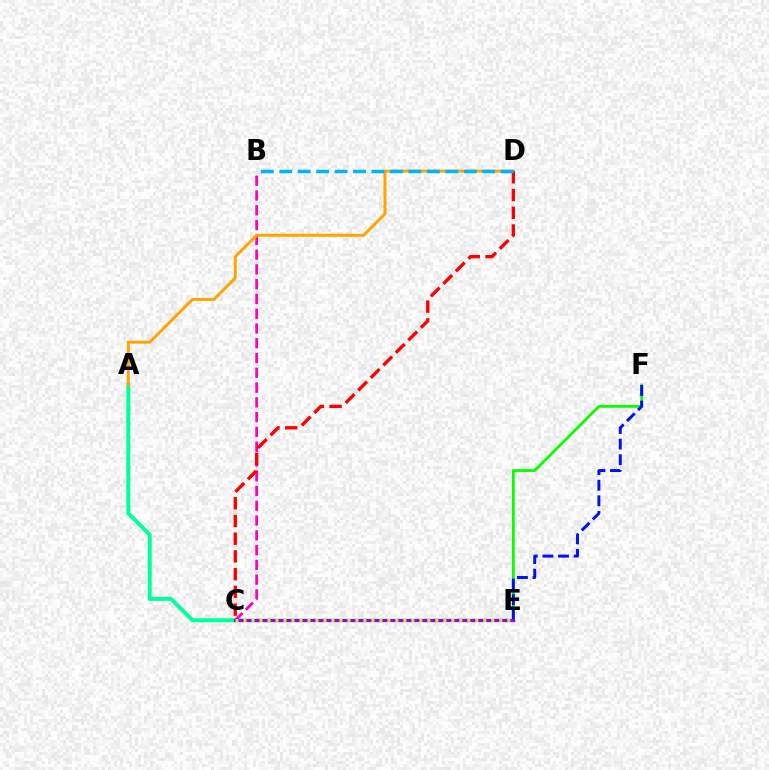{('E', 'F'): [{'color': '#08ff00', 'line_style': 'solid', 'thickness': 2.0}, {'color': '#0010ff', 'line_style': 'dashed', 'thickness': 2.12}], ('A', 'C'): [{'color': '#00ff9d', 'line_style': 'solid', 'thickness': 2.85}], ('B', 'C'): [{'color': '#ff00bd', 'line_style': 'dashed', 'thickness': 2.01}], ('A', 'D'): [{'color': '#ffa500', 'line_style': 'solid', 'thickness': 2.14}], ('C', 'E'): [{'color': '#9b00ff', 'line_style': 'solid', 'thickness': 2.35}, {'color': '#b3ff00', 'line_style': 'dotted', 'thickness': 2.17}], ('C', 'D'): [{'color': '#ff0000', 'line_style': 'dashed', 'thickness': 2.41}], ('B', 'D'): [{'color': '#00b5ff', 'line_style': 'dashed', 'thickness': 2.51}]}